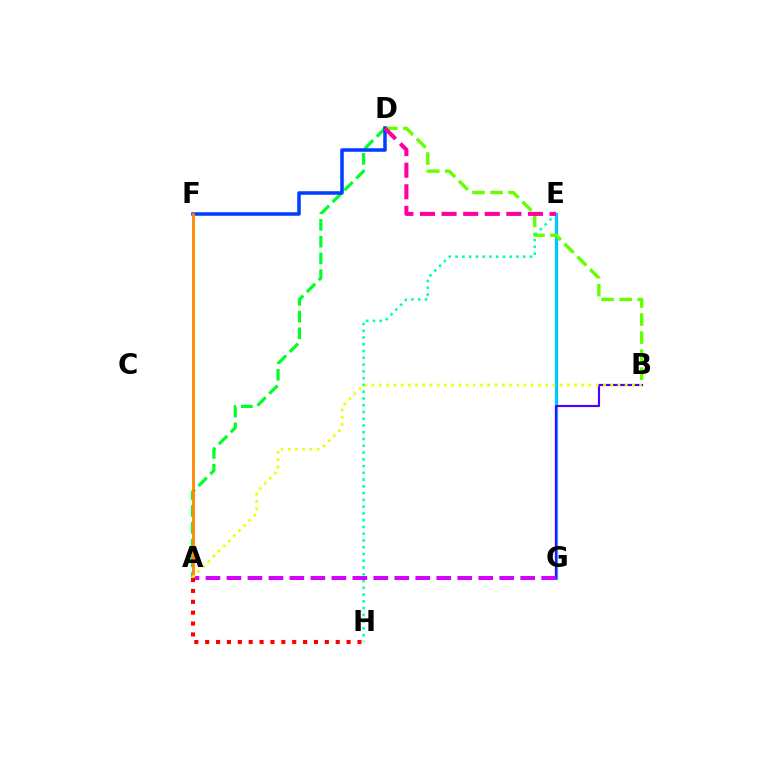{('E', 'G'): [{'color': '#00c7ff', 'line_style': 'solid', 'thickness': 2.36}], ('B', 'G'): [{'color': '#4f00ff', 'line_style': 'solid', 'thickness': 1.56}], ('B', 'D'): [{'color': '#66ff00', 'line_style': 'dashed', 'thickness': 2.45}], ('E', 'H'): [{'color': '#00ffaf', 'line_style': 'dotted', 'thickness': 1.84}], ('A', 'D'): [{'color': '#00ff27', 'line_style': 'dashed', 'thickness': 2.28}], ('D', 'F'): [{'color': '#003fff', 'line_style': 'solid', 'thickness': 2.53}], ('D', 'E'): [{'color': '#ff00a0', 'line_style': 'dashed', 'thickness': 2.93}], ('A', 'F'): [{'color': '#ff8800', 'line_style': 'solid', 'thickness': 2.0}], ('A', 'G'): [{'color': '#d600ff', 'line_style': 'dashed', 'thickness': 2.85}], ('A', 'B'): [{'color': '#eeff00', 'line_style': 'dotted', 'thickness': 1.97}], ('A', 'H'): [{'color': '#ff0000', 'line_style': 'dotted', 'thickness': 2.96}]}